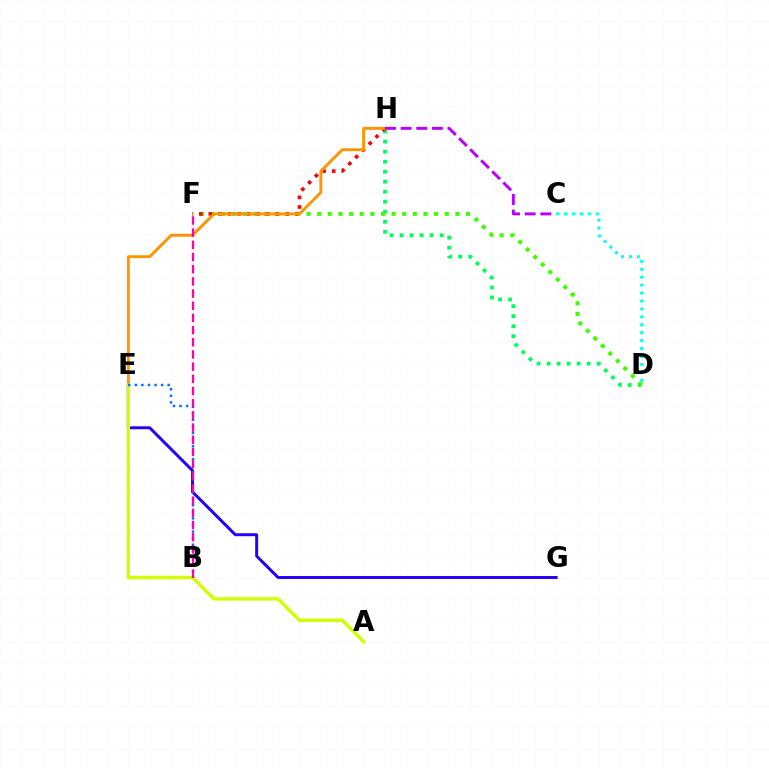{('D', 'H'): [{'color': '#00ff5c', 'line_style': 'dotted', 'thickness': 2.72}], ('D', 'F'): [{'color': '#3dff00', 'line_style': 'dotted', 'thickness': 2.89}], ('F', 'H'): [{'color': '#ff0000', 'line_style': 'dotted', 'thickness': 2.61}], ('E', 'G'): [{'color': '#2500ff', 'line_style': 'solid', 'thickness': 2.13}], ('E', 'H'): [{'color': '#ff9400', 'line_style': 'solid', 'thickness': 2.09}], ('A', 'E'): [{'color': '#d1ff00', 'line_style': 'solid', 'thickness': 2.45}], ('C', 'H'): [{'color': '#b900ff', 'line_style': 'dashed', 'thickness': 2.12}], ('B', 'E'): [{'color': '#0074ff', 'line_style': 'dotted', 'thickness': 1.79}], ('C', 'D'): [{'color': '#00fff6', 'line_style': 'dotted', 'thickness': 2.16}], ('B', 'F'): [{'color': '#ff00ac', 'line_style': 'dashed', 'thickness': 1.65}]}